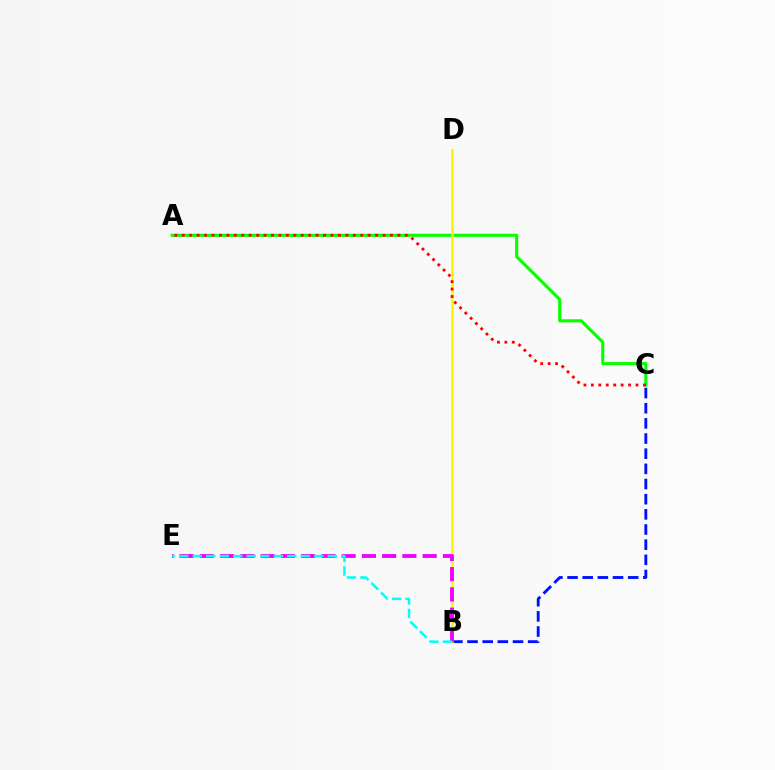{('B', 'C'): [{'color': '#0010ff', 'line_style': 'dashed', 'thickness': 2.06}], ('A', 'C'): [{'color': '#08ff00', 'line_style': 'solid', 'thickness': 2.24}, {'color': '#ff0000', 'line_style': 'dotted', 'thickness': 2.02}], ('B', 'D'): [{'color': '#fcf500', 'line_style': 'solid', 'thickness': 1.83}], ('B', 'E'): [{'color': '#ee00ff', 'line_style': 'dashed', 'thickness': 2.75}, {'color': '#00fff6', 'line_style': 'dashed', 'thickness': 1.83}]}